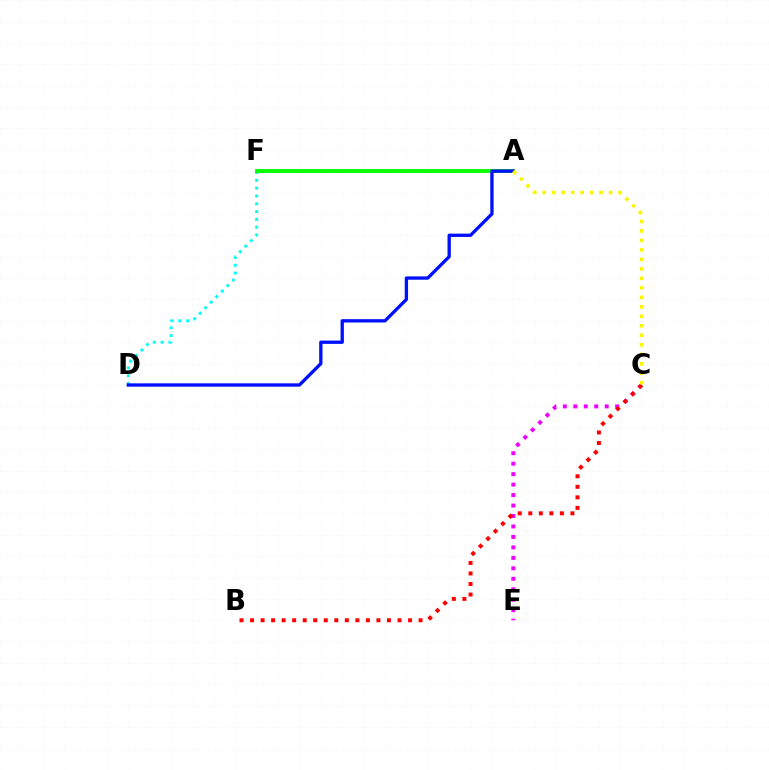{('C', 'E'): [{'color': '#ee00ff', 'line_style': 'dotted', 'thickness': 2.84}], ('D', 'F'): [{'color': '#00fff6', 'line_style': 'dotted', 'thickness': 2.12}], ('B', 'C'): [{'color': '#ff0000', 'line_style': 'dotted', 'thickness': 2.86}], ('A', 'F'): [{'color': '#08ff00', 'line_style': 'solid', 'thickness': 2.81}], ('A', 'D'): [{'color': '#0010ff', 'line_style': 'solid', 'thickness': 2.39}], ('A', 'C'): [{'color': '#fcf500', 'line_style': 'dotted', 'thickness': 2.58}]}